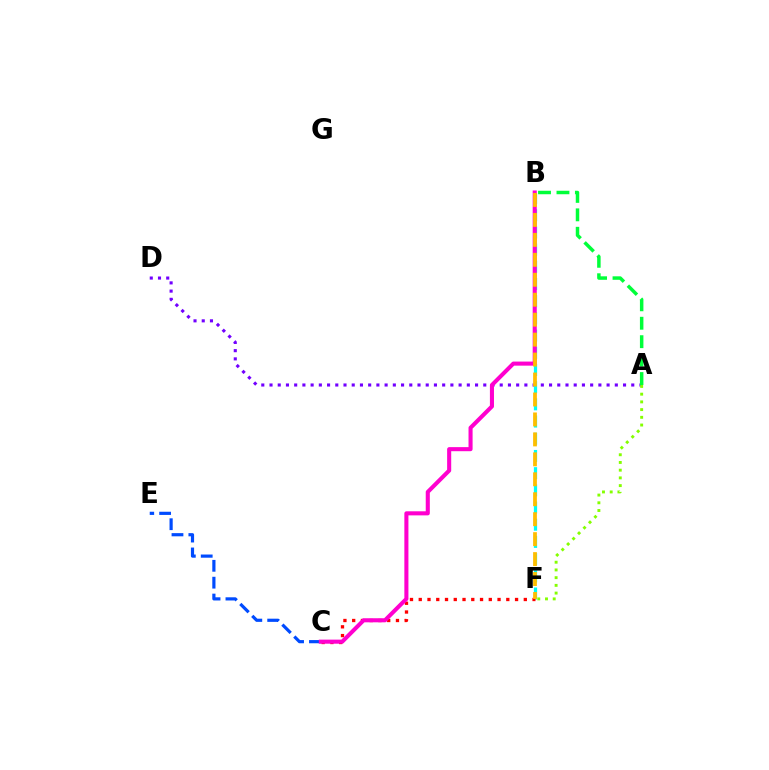{('A', 'D'): [{'color': '#7200ff', 'line_style': 'dotted', 'thickness': 2.23}], ('C', 'E'): [{'color': '#004bff', 'line_style': 'dashed', 'thickness': 2.29}], ('B', 'F'): [{'color': '#00fff6', 'line_style': 'dashed', 'thickness': 2.34}, {'color': '#ffbd00', 'line_style': 'dashed', 'thickness': 2.71}], ('C', 'F'): [{'color': '#ff0000', 'line_style': 'dotted', 'thickness': 2.38}], ('B', 'C'): [{'color': '#ff00cf', 'line_style': 'solid', 'thickness': 2.93}], ('A', 'B'): [{'color': '#00ff39', 'line_style': 'dashed', 'thickness': 2.5}], ('A', 'F'): [{'color': '#84ff00', 'line_style': 'dotted', 'thickness': 2.1}]}